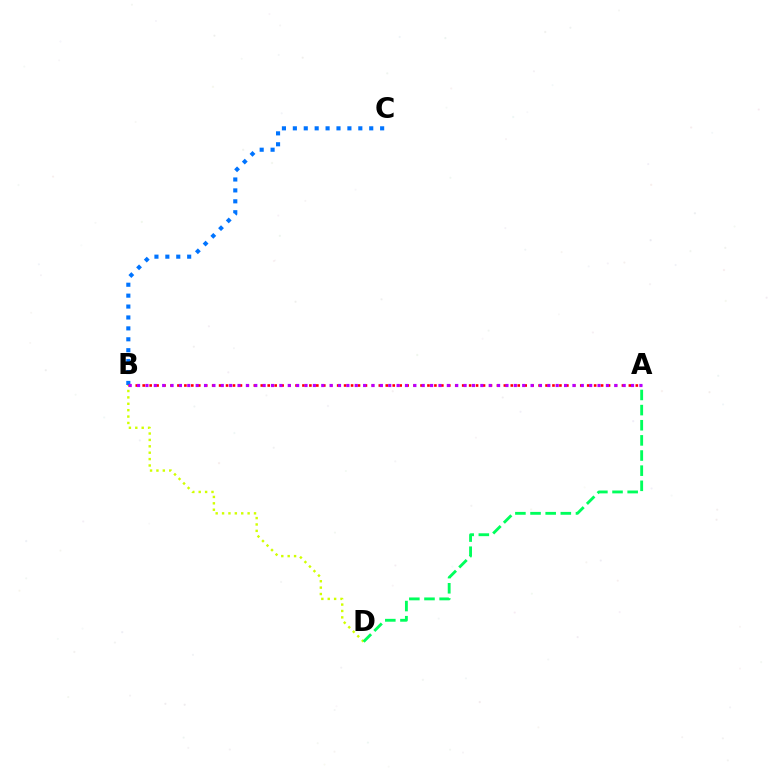{('B', 'D'): [{'color': '#d1ff00', 'line_style': 'dotted', 'thickness': 1.74}], ('B', 'C'): [{'color': '#0074ff', 'line_style': 'dotted', 'thickness': 2.96}], ('A', 'B'): [{'color': '#ff0000', 'line_style': 'dotted', 'thickness': 1.89}, {'color': '#b900ff', 'line_style': 'dotted', 'thickness': 2.27}], ('A', 'D'): [{'color': '#00ff5c', 'line_style': 'dashed', 'thickness': 2.06}]}